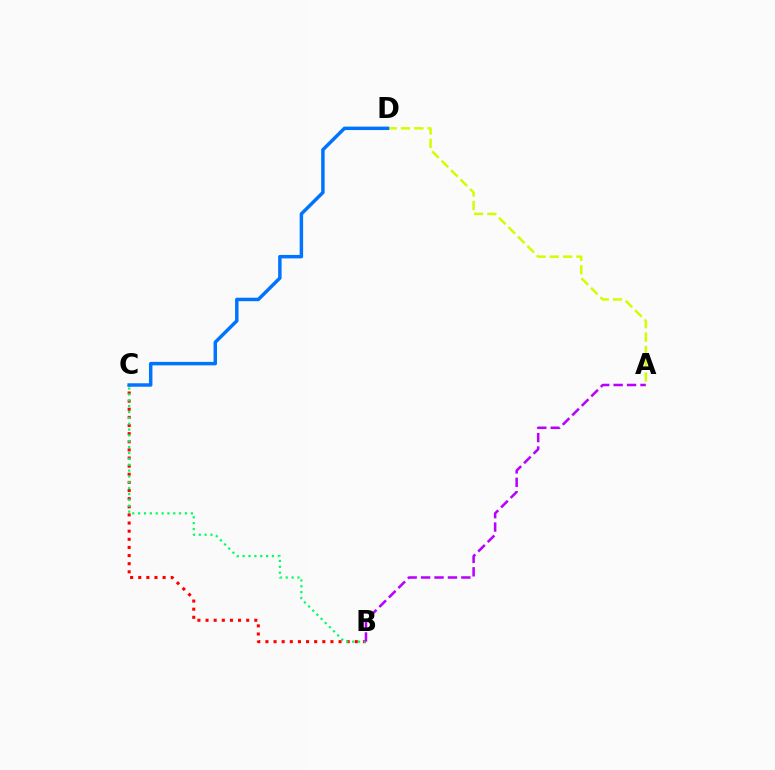{('A', 'D'): [{'color': '#d1ff00', 'line_style': 'dashed', 'thickness': 1.81}], ('B', 'C'): [{'color': '#ff0000', 'line_style': 'dotted', 'thickness': 2.21}, {'color': '#00ff5c', 'line_style': 'dotted', 'thickness': 1.59}], ('C', 'D'): [{'color': '#0074ff', 'line_style': 'solid', 'thickness': 2.49}], ('A', 'B'): [{'color': '#b900ff', 'line_style': 'dashed', 'thickness': 1.82}]}